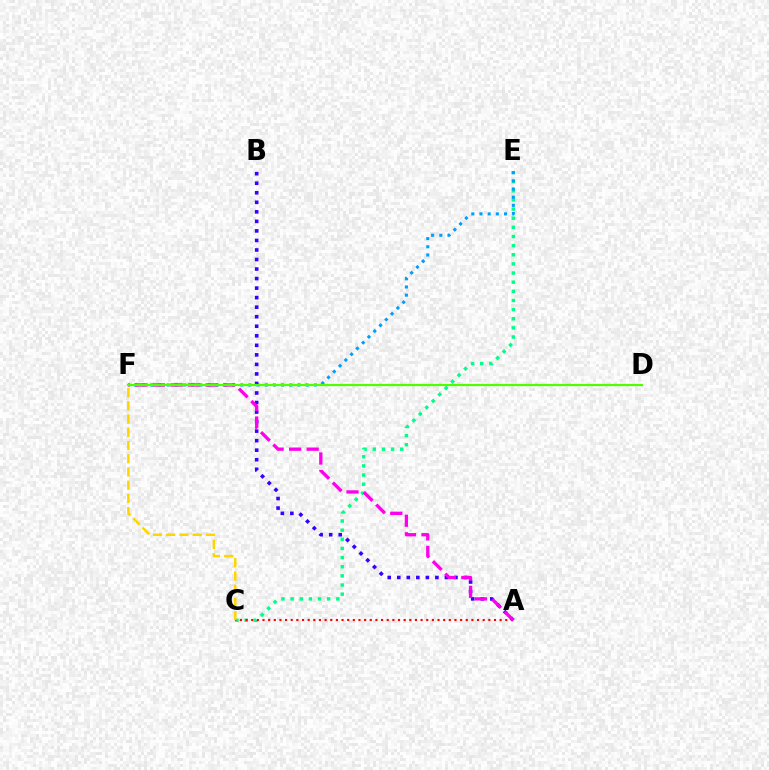{('C', 'E'): [{'color': '#00ff86', 'line_style': 'dotted', 'thickness': 2.48}], ('A', 'C'): [{'color': '#ff0000', 'line_style': 'dotted', 'thickness': 1.53}], ('E', 'F'): [{'color': '#009eff', 'line_style': 'dotted', 'thickness': 2.22}], ('A', 'B'): [{'color': '#3700ff', 'line_style': 'dotted', 'thickness': 2.59}], ('A', 'F'): [{'color': '#ff00ed', 'line_style': 'dashed', 'thickness': 2.38}], ('D', 'F'): [{'color': '#4fff00', 'line_style': 'solid', 'thickness': 1.59}], ('C', 'F'): [{'color': '#ffd500', 'line_style': 'dashed', 'thickness': 1.8}]}